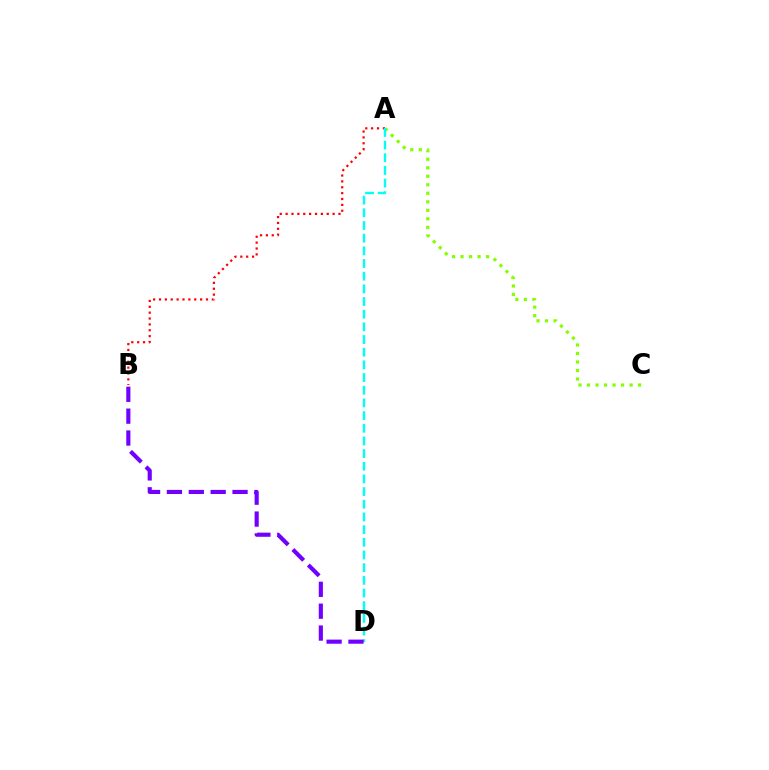{('A', 'B'): [{'color': '#ff0000', 'line_style': 'dotted', 'thickness': 1.6}], ('A', 'C'): [{'color': '#84ff00', 'line_style': 'dotted', 'thickness': 2.31}], ('A', 'D'): [{'color': '#00fff6', 'line_style': 'dashed', 'thickness': 1.72}], ('B', 'D'): [{'color': '#7200ff', 'line_style': 'dashed', 'thickness': 2.97}]}